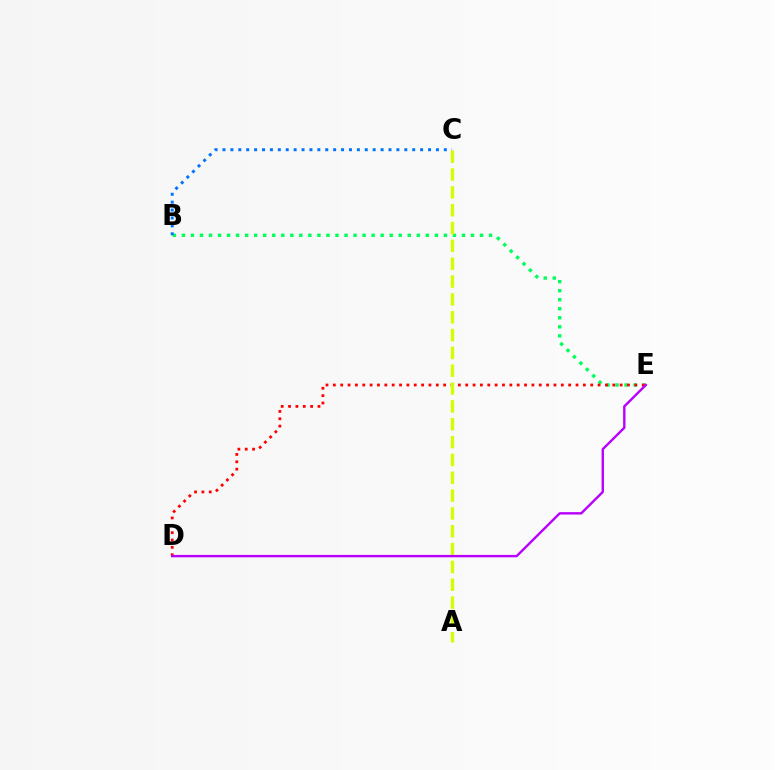{('B', 'E'): [{'color': '#00ff5c', 'line_style': 'dotted', 'thickness': 2.45}], ('B', 'C'): [{'color': '#0074ff', 'line_style': 'dotted', 'thickness': 2.15}], ('D', 'E'): [{'color': '#ff0000', 'line_style': 'dotted', 'thickness': 2.0}, {'color': '#b900ff', 'line_style': 'solid', 'thickness': 1.72}], ('A', 'C'): [{'color': '#d1ff00', 'line_style': 'dashed', 'thickness': 2.42}]}